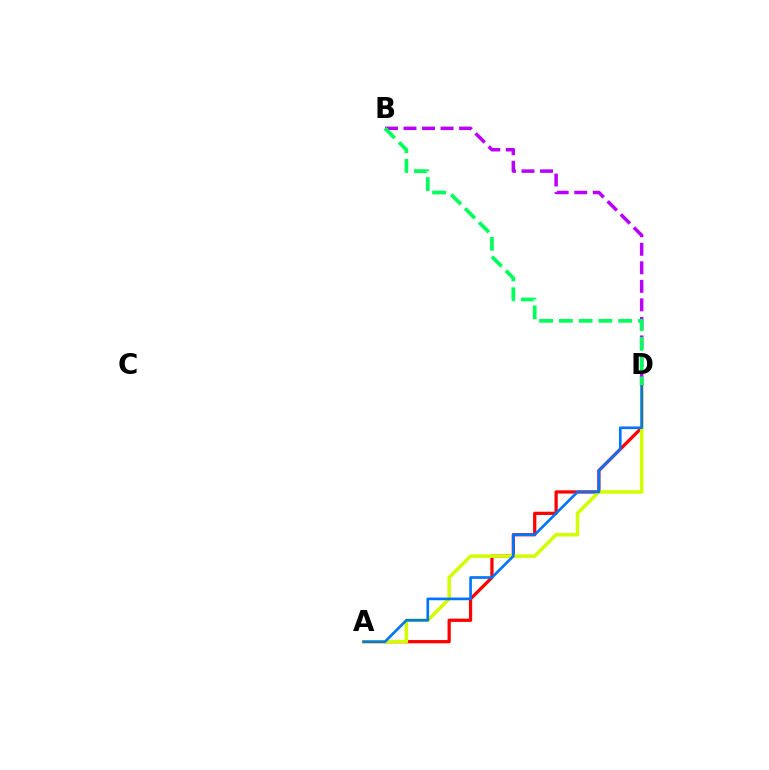{('A', 'D'): [{'color': '#ff0000', 'line_style': 'solid', 'thickness': 2.33}, {'color': '#d1ff00', 'line_style': 'solid', 'thickness': 2.53}, {'color': '#0074ff', 'line_style': 'solid', 'thickness': 1.92}], ('B', 'D'): [{'color': '#b900ff', 'line_style': 'dashed', 'thickness': 2.52}, {'color': '#00ff5c', 'line_style': 'dashed', 'thickness': 2.69}]}